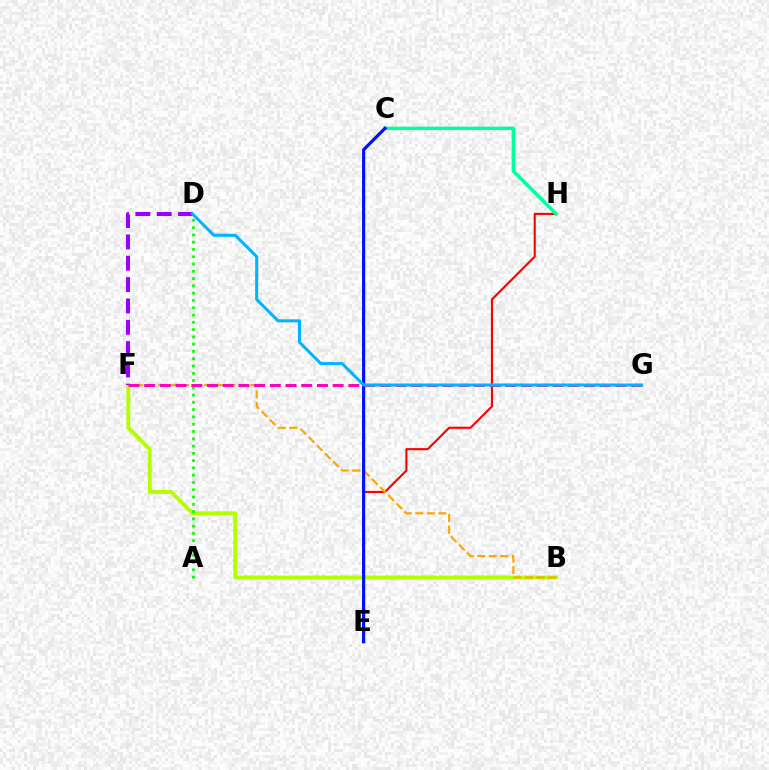{('E', 'H'): [{'color': '#ff0000', 'line_style': 'solid', 'thickness': 1.52}], ('B', 'F'): [{'color': '#b3ff00', 'line_style': 'solid', 'thickness': 2.82}, {'color': '#ffa500', 'line_style': 'dashed', 'thickness': 1.57}], ('C', 'H'): [{'color': '#00ff9d', 'line_style': 'solid', 'thickness': 2.48}], ('A', 'D'): [{'color': '#08ff00', 'line_style': 'dotted', 'thickness': 1.98}], ('D', 'F'): [{'color': '#9b00ff', 'line_style': 'dashed', 'thickness': 2.9}], ('C', 'E'): [{'color': '#0010ff', 'line_style': 'solid', 'thickness': 2.28}], ('F', 'G'): [{'color': '#ff00bd', 'line_style': 'dashed', 'thickness': 2.13}], ('D', 'G'): [{'color': '#00b5ff', 'line_style': 'solid', 'thickness': 2.19}]}